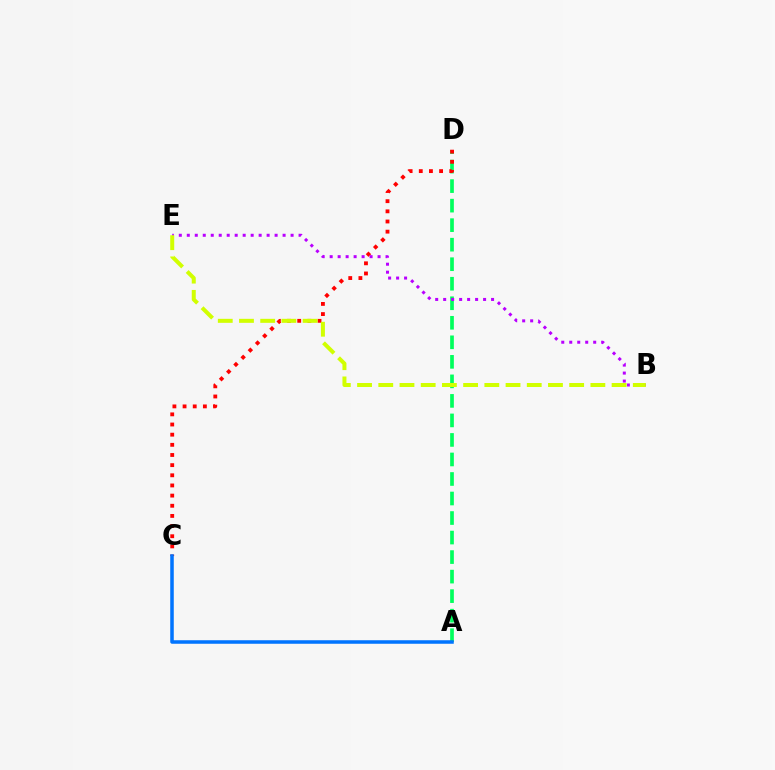{('A', 'D'): [{'color': '#00ff5c', 'line_style': 'dashed', 'thickness': 2.65}], ('C', 'D'): [{'color': '#ff0000', 'line_style': 'dotted', 'thickness': 2.76}], ('A', 'C'): [{'color': '#0074ff', 'line_style': 'solid', 'thickness': 2.53}], ('B', 'E'): [{'color': '#b900ff', 'line_style': 'dotted', 'thickness': 2.17}, {'color': '#d1ff00', 'line_style': 'dashed', 'thickness': 2.88}]}